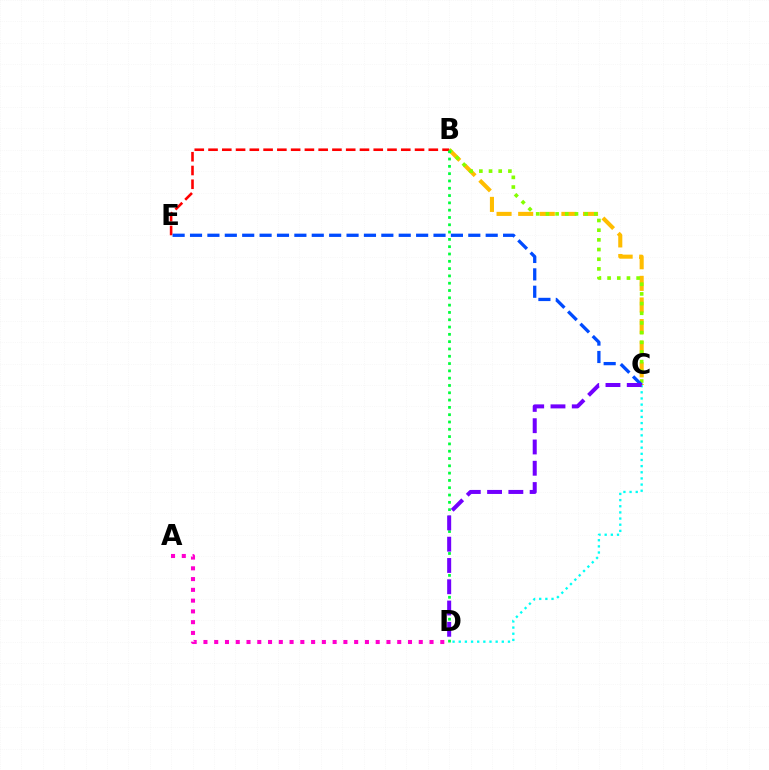{('B', 'C'): [{'color': '#ffbd00', 'line_style': 'dashed', 'thickness': 2.94}, {'color': '#84ff00', 'line_style': 'dotted', 'thickness': 2.63}], ('B', 'E'): [{'color': '#ff0000', 'line_style': 'dashed', 'thickness': 1.87}], ('B', 'D'): [{'color': '#00ff39', 'line_style': 'dotted', 'thickness': 1.98}], ('C', 'E'): [{'color': '#004bff', 'line_style': 'dashed', 'thickness': 2.36}], ('C', 'D'): [{'color': '#00fff6', 'line_style': 'dotted', 'thickness': 1.67}, {'color': '#7200ff', 'line_style': 'dashed', 'thickness': 2.89}], ('A', 'D'): [{'color': '#ff00cf', 'line_style': 'dotted', 'thickness': 2.92}]}